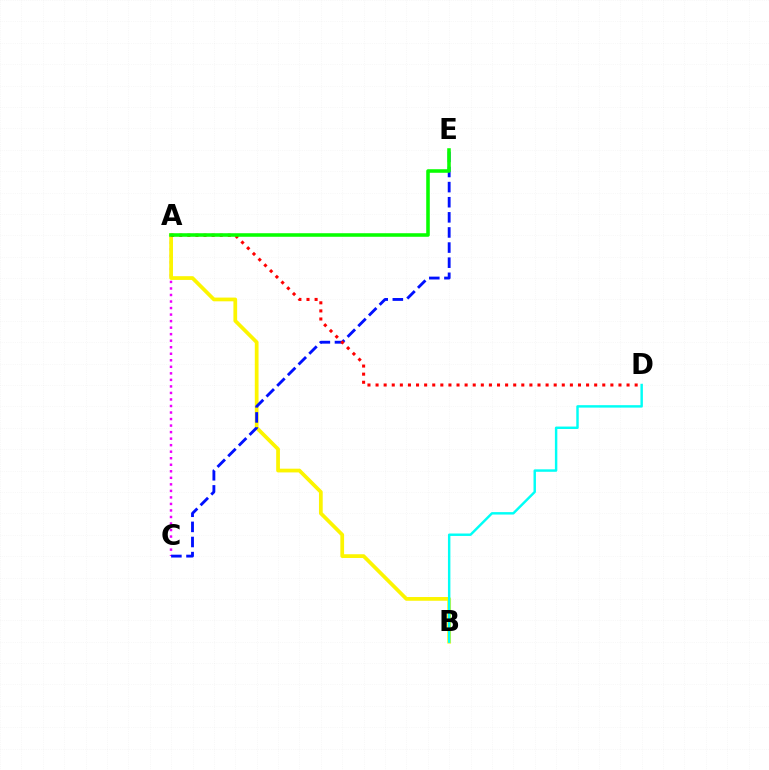{('A', 'C'): [{'color': '#ee00ff', 'line_style': 'dotted', 'thickness': 1.77}], ('A', 'B'): [{'color': '#fcf500', 'line_style': 'solid', 'thickness': 2.69}], ('C', 'E'): [{'color': '#0010ff', 'line_style': 'dashed', 'thickness': 2.05}], ('A', 'D'): [{'color': '#ff0000', 'line_style': 'dotted', 'thickness': 2.2}], ('B', 'D'): [{'color': '#00fff6', 'line_style': 'solid', 'thickness': 1.76}], ('A', 'E'): [{'color': '#08ff00', 'line_style': 'solid', 'thickness': 2.56}]}